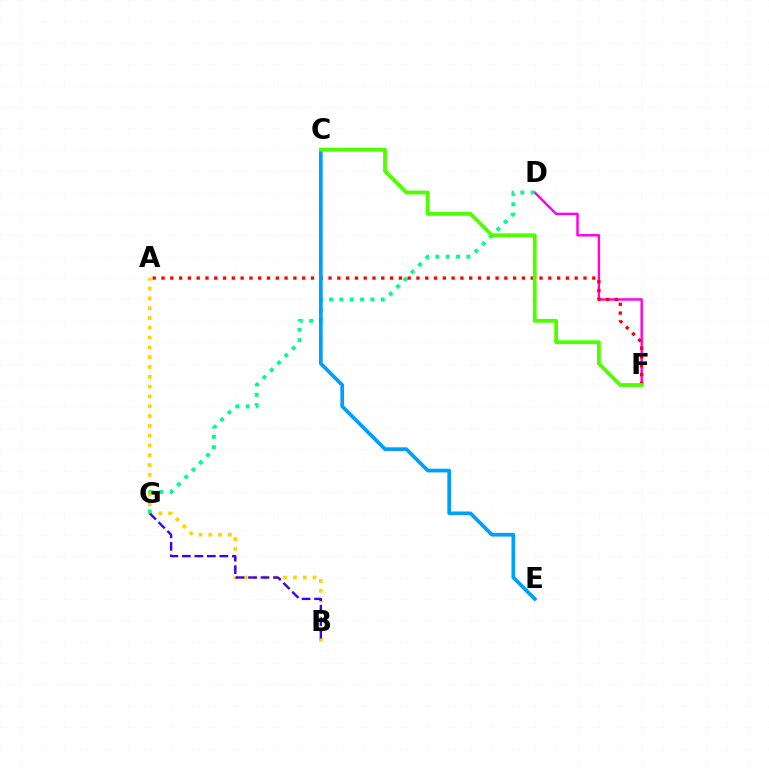{('A', 'B'): [{'color': '#ffd500', 'line_style': 'dotted', 'thickness': 2.66}], ('B', 'G'): [{'color': '#3700ff', 'line_style': 'dashed', 'thickness': 1.7}], ('D', 'F'): [{'color': '#ff00ed', 'line_style': 'solid', 'thickness': 1.76}], ('D', 'G'): [{'color': '#00ff86', 'line_style': 'dotted', 'thickness': 2.81}], ('A', 'F'): [{'color': '#ff0000', 'line_style': 'dotted', 'thickness': 2.39}], ('C', 'E'): [{'color': '#009eff', 'line_style': 'solid', 'thickness': 2.67}], ('C', 'F'): [{'color': '#4fff00', 'line_style': 'solid', 'thickness': 2.75}]}